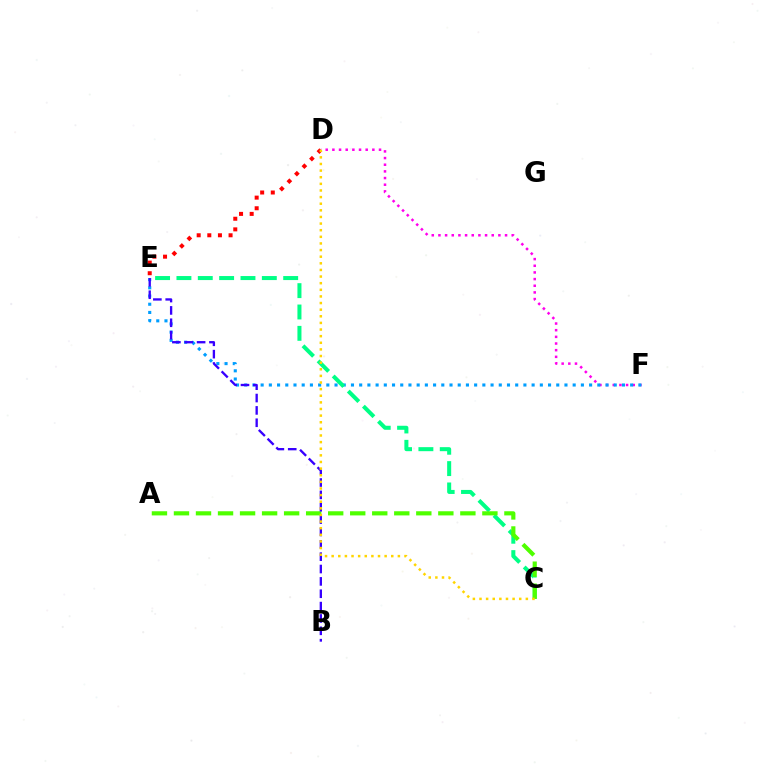{('D', 'F'): [{'color': '#ff00ed', 'line_style': 'dotted', 'thickness': 1.81}], ('E', 'F'): [{'color': '#009eff', 'line_style': 'dotted', 'thickness': 2.23}], ('C', 'E'): [{'color': '#00ff86', 'line_style': 'dashed', 'thickness': 2.9}], ('A', 'C'): [{'color': '#4fff00', 'line_style': 'dashed', 'thickness': 2.99}], ('D', 'E'): [{'color': '#ff0000', 'line_style': 'dotted', 'thickness': 2.89}], ('B', 'E'): [{'color': '#3700ff', 'line_style': 'dashed', 'thickness': 1.68}], ('C', 'D'): [{'color': '#ffd500', 'line_style': 'dotted', 'thickness': 1.8}]}